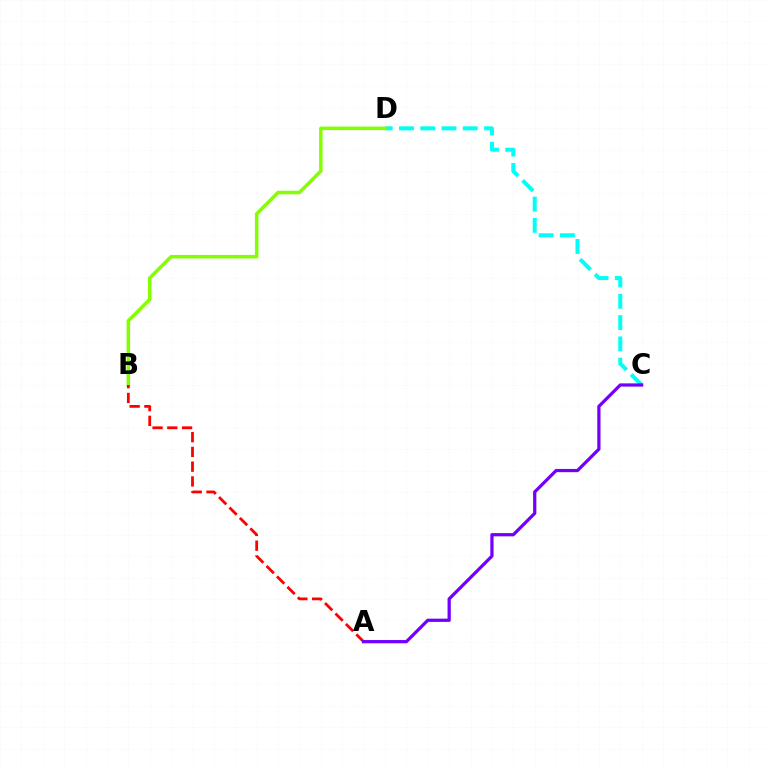{('C', 'D'): [{'color': '#00fff6', 'line_style': 'dashed', 'thickness': 2.89}], ('B', 'D'): [{'color': '#84ff00', 'line_style': 'solid', 'thickness': 2.53}], ('A', 'B'): [{'color': '#ff0000', 'line_style': 'dashed', 'thickness': 2.01}], ('A', 'C'): [{'color': '#7200ff', 'line_style': 'solid', 'thickness': 2.33}]}